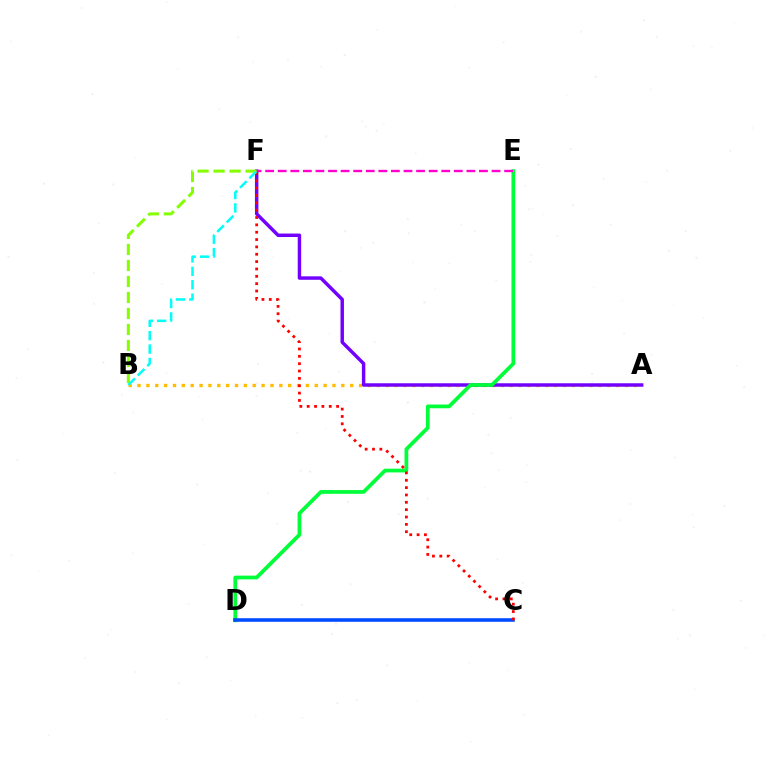{('A', 'B'): [{'color': '#ffbd00', 'line_style': 'dotted', 'thickness': 2.41}], ('A', 'F'): [{'color': '#7200ff', 'line_style': 'solid', 'thickness': 2.49}], ('D', 'E'): [{'color': '#00ff39', 'line_style': 'solid', 'thickness': 2.69}], ('C', 'D'): [{'color': '#004bff', 'line_style': 'solid', 'thickness': 2.58}], ('E', 'F'): [{'color': '#ff00cf', 'line_style': 'dashed', 'thickness': 1.71}], ('C', 'F'): [{'color': '#ff0000', 'line_style': 'dotted', 'thickness': 2.0}], ('B', 'F'): [{'color': '#84ff00', 'line_style': 'dashed', 'thickness': 2.17}, {'color': '#00fff6', 'line_style': 'dashed', 'thickness': 1.82}]}